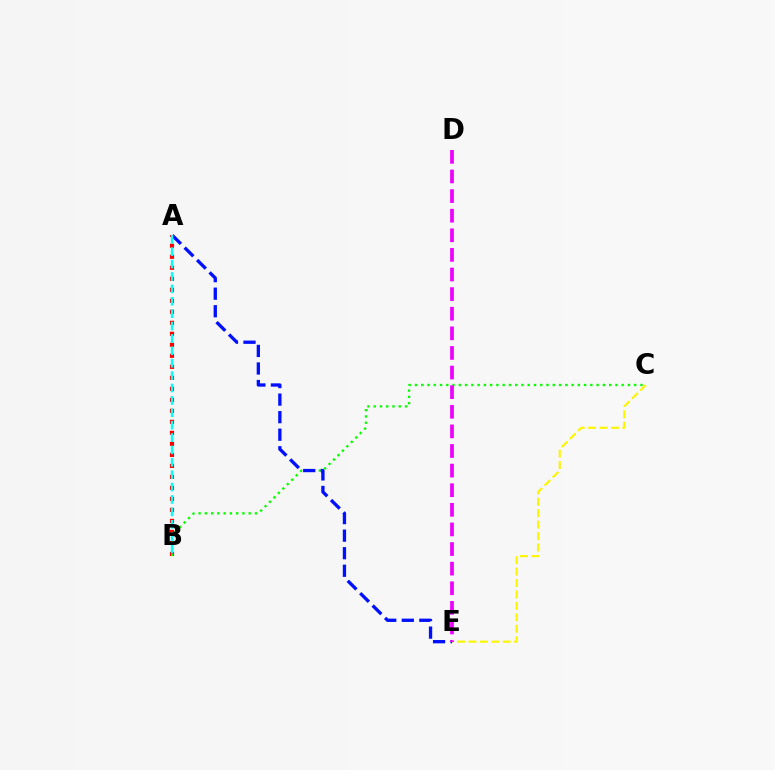{('A', 'B'): [{'color': '#ff0000', 'line_style': 'dotted', 'thickness': 2.99}, {'color': '#00fff6', 'line_style': 'dashed', 'thickness': 1.68}], ('B', 'C'): [{'color': '#08ff00', 'line_style': 'dotted', 'thickness': 1.7}], ('C', 'E'): [{'color': '#fcf500', 'line_style': 'dashed', 'thickness': 1.55}], ('A', 'E'): [{'color': '#0010ff', 'line_style': 'dashed', 'thickness': 2.38}], ('D', 'E'): [{'color': '#ee00ff', 'line_style': 'dashed', 'thickness': 2.66}]}